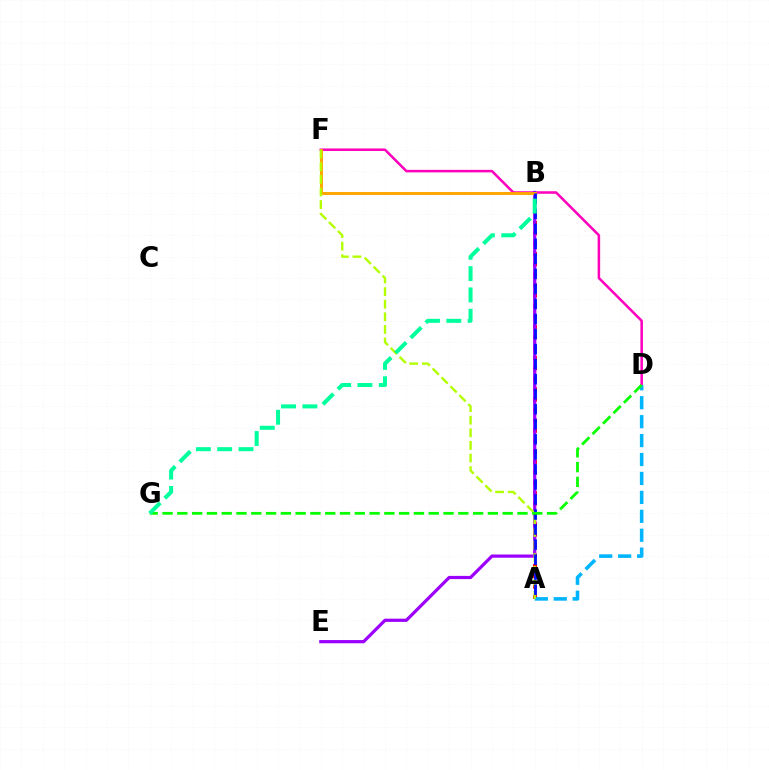{('D', 'F'): [{'color': '#ff00bd', 'line_style': 'solid', 'thickness': 1.82}], ('A', 'B'): [{'color': '#ff0000', 'line_style': 'dotted', 'thickness': 2.82}, {'color': '#0010ff', 'line_style': 'dashed', 'thickness': 2.04}], ('A', 'D'): [{'color': '#00b5ff', 'line_style': 'dashed', 'thickness': 2.57}], ('B', 'E'): [{'color': '#9b00ff', 'line_style': 'solid', 'thickness': 2.32}], ('B', 'F'): [{'color': '#ffa500', 'line_style': 'solid', 'thickness': 2.1}], ('A', 'F'): [{'color': '#b3ff00', 'line_style': 'dashed', 'thickness': 1.71}], ('D', 'G'): [{'color': '#08ff00', 'line_style': 'dashed', 'thickness': 2.01}], ('B', 'G'): [{'color': '#00ff9d', 'line_style': 'dashed', 'thickness': 2.9}]}